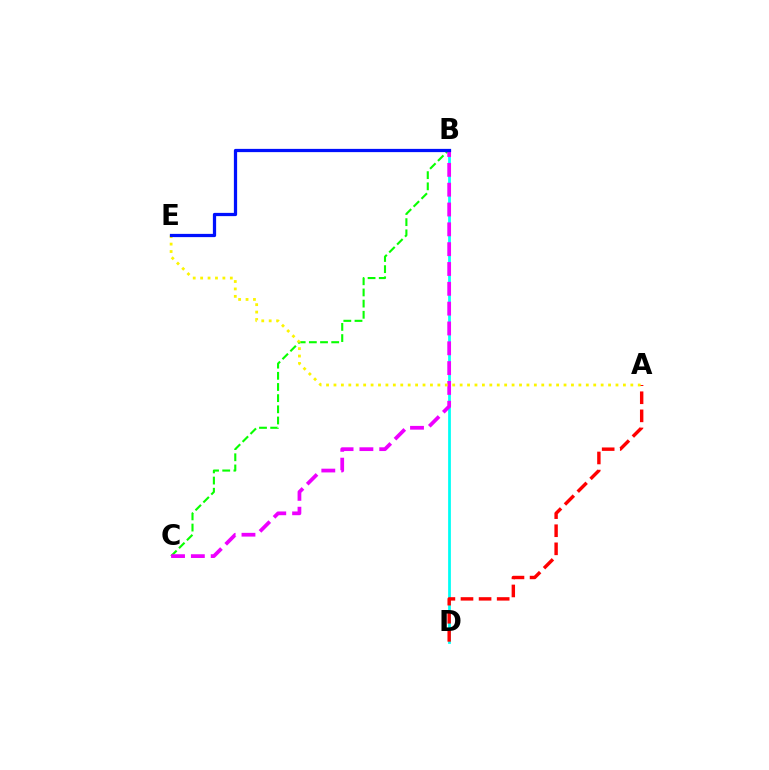{('B', 'D'): [{'color': '#00fff6', 'line_style': 'solid', 'thickness': 1.98}], ('B', 'C'): [{'color': '#08ff00', 'line_style': 'dashed', 'thickness': 1.52}, {'color': '#ee00ff', 'line_style': 'dashed', 'thickness': 2.69}], ('A', 'D'): [{'color': '#ff0000', 'line_style': 'dashed', 'thickness': 2.46}], ('A', 'E'): [{'color': '#fcf500', 'line_style': 'dotted', 'thickness': 2.02}], ('B', 'E'): [{'color': '#0010ff', 'line_style': 'solid', 'thickness': 2.33}]}